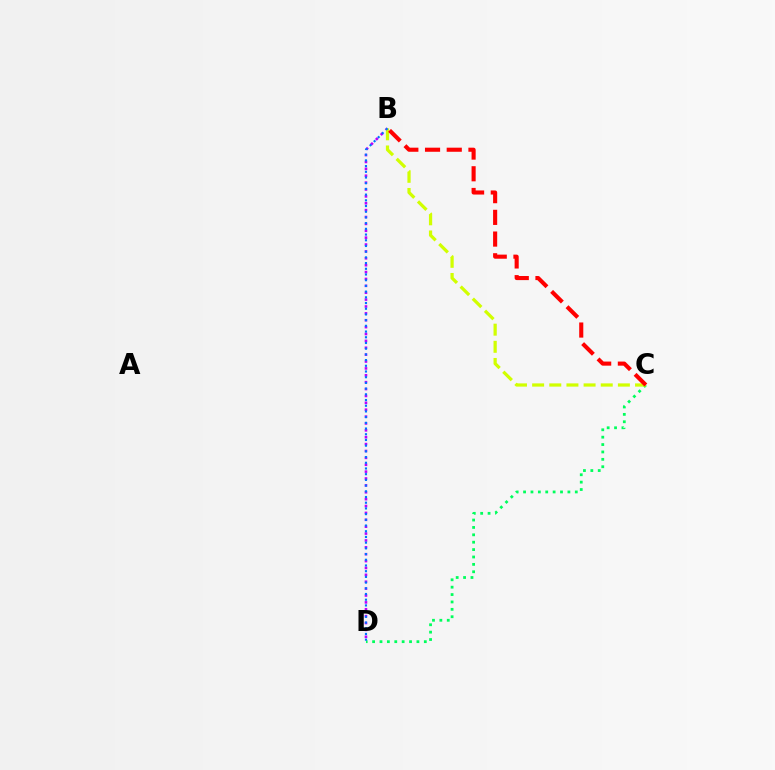{('B', 'D'): [{'color': '#b900ff', 'line_style': 'dotted', 'thickness': 1.87}, {'color': '#0074ff', 'line_style': 'dotted', 'thickness': 1.55}], ('C', 'D'): [{'color': '#00ff5c', 'line_style': 'dotted', 'thickness': 2.01}], ('B', 'C'): [{'color': '#d1ff00', 'line_style': 'dashed', 'thickness': 2.33}, {'color': '#ff0000', 'line_style': 'dashed', 'thickness': 2.95}]}